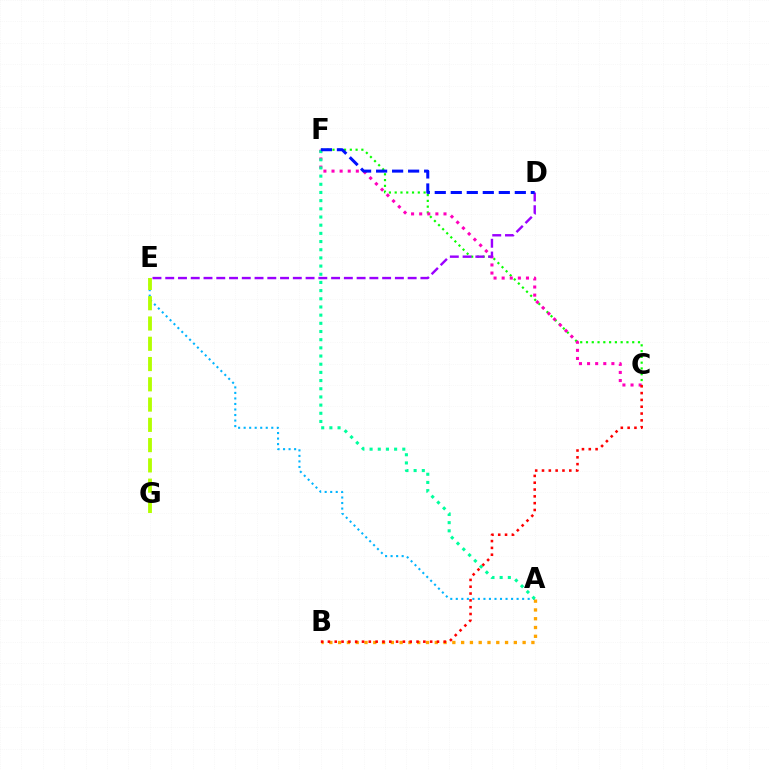{('C', 'F'): [{'color': '#08ff00', 'line_style': 'dotted', 'thickness': 1.57}, {'color': '#ff00bd', 'line_style': 'dotted', 'thickness': 2.2}], ('A', 'E'): [{'color': '#00b5ff', 'line_style': 'dotted', 'thickness': 1.5}], ('A', 'B'): [{'color': '#ffa500', 'line_style': 'dotted', 'thickness': 2.39}], ('A', 'F'): [{'color': '#00ff9d', 'line_style': 'dotted', 'thickness': 2.22}], ('B', 'C'): [{'color': '#ff0000', 'line_style': 'dotted', 'thickness': 1.85}], ('D', 'E'): [{'color': '#9b00ff', 'line_style': 'dashed', 'thickness': 1.73}], ('E', 'G'): [{'color': '#b3ff00', 'line_style': 'dashed', 'thickness': 2.75}], ('D', 'F'): [{'color': '#0010ff', 'line_style': 'dashed', 'thickness': 2.17}]}